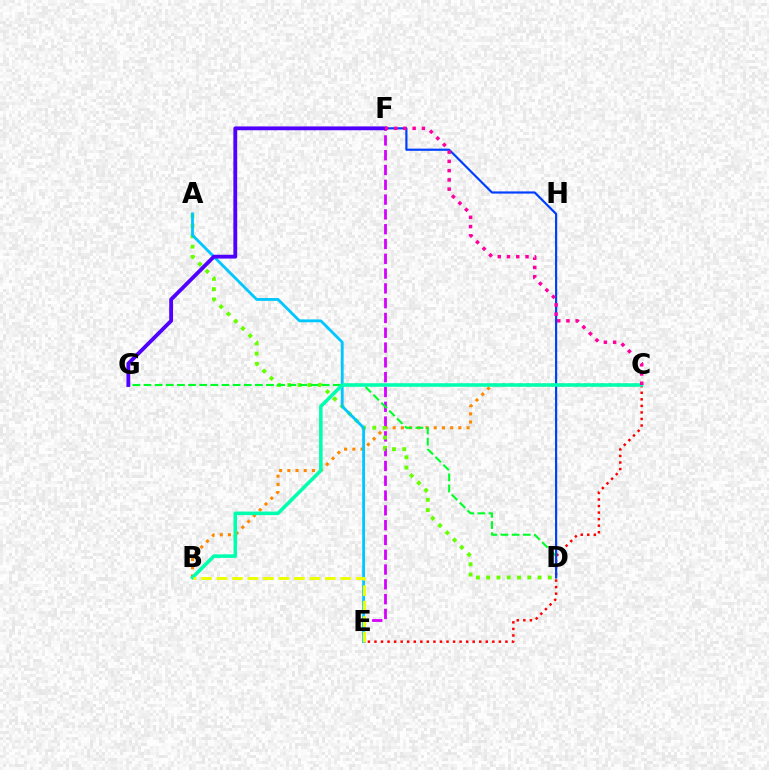{('B', 'C'): [{'color': '#ff8800', 'line_style': 'dotted', 'thickness': 2.23}, {'color': '#00ffaf', 'line_style': 'solid', 'thickness': 2.57}], ('E', 'F'): [{'color': '#d600ff', 'line_style': 'dashed', 'thickness': 2.01}], ('A', 'D'): [{'color': '#66ff00', 'line_style': 'dotted', 'thickness': 2.79}], ('D', 'G'): [{'color': '#00ff27', 'line_style': 'dashed', 'thickness': 1.51}], ('C', 'E'): [{'color': '#ff0000', 'line_style': 'dotted', 'thickness': 1.78}], ('A', 'E'): [{'color': '#00c7ff', 'line_style': 'solid', 'thickness': 2.03}], ('D', 'F'): [{'color': '#003fff', 'line_style': 'solid', 'thickness': 1.57}], ('F', 'G'): [{'color': '#4f00ff', 'line_style': 'solid', 'thickness': 2.75}], ('C', 'F'): [{'color': '#ff00a0', 'line_style': 'dotted', 'thickness': 2.51}], ('B', 'E'): [{'color': '#eeff00', 'line_style': 'dashed', 'thickness': 2.1}]}